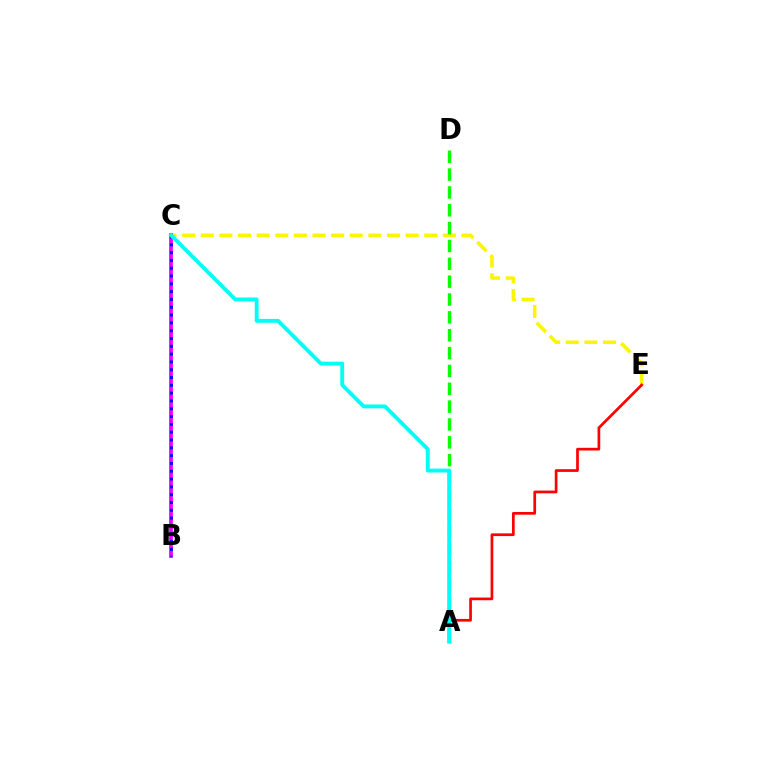{('C', 'E'): [{'color': '#fcf500', 'line_style': 'dashed', 'thickness': 2.53}], ('A', 'E'): [{'color': '#ff0000', 'line_style': 'solid', 'thickness': 1.95}], ('B', 'C'): [{'color': '#ee00ff', 'line_style': 'solid', 'thickness': 2.7}, {'color': '#0010ff', 'line_style': 'dotted', 'thickness': 2.12}], ('A', 'D'): [{'color': '#08ff00', 'line_style': 'dashed', 'thickness': 2.42}], ('A', 'C'): [{'color': '#00fff6', 'line_style': 'solid', 'thickness': 2.79}]}